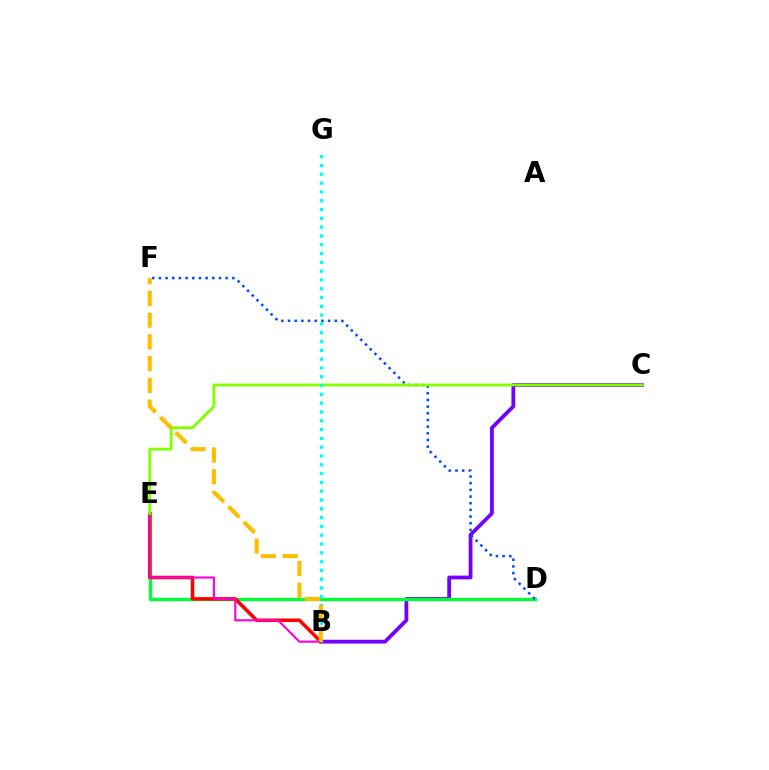{('B', 'C'): [{'color': '#7200ff', 'line_style': 'solid', 'thickness': 2.73}], ('D', 'E'): [{'color': '#00ff39', 'line_style': 'solid', 'thickness': 2.44}], ('D', 'F'): [{'color': '#004bff', 'line_style': 'dotted', 'thickness': 1.81}], ('B', 'E'): [{'color': '#ff0000', 'line_style': 'solid', 'thickness': 2.54}, {'color': '#ff00cf', 'line_style': 'solid', 'thickness': 1.53}], ('C', 'E'): [{'color': '#84ff00', 'line_style': 'solid', 'thickness': 2.05}], ('B', 'G'): [{'color': '#00fff6', 'line_style': 'dotted', 'thickness': 2.39}], ('B', 'F'): [{'color': '#ffbd00', 'line_style': 'dashed', 'thickness': 2.95}]}